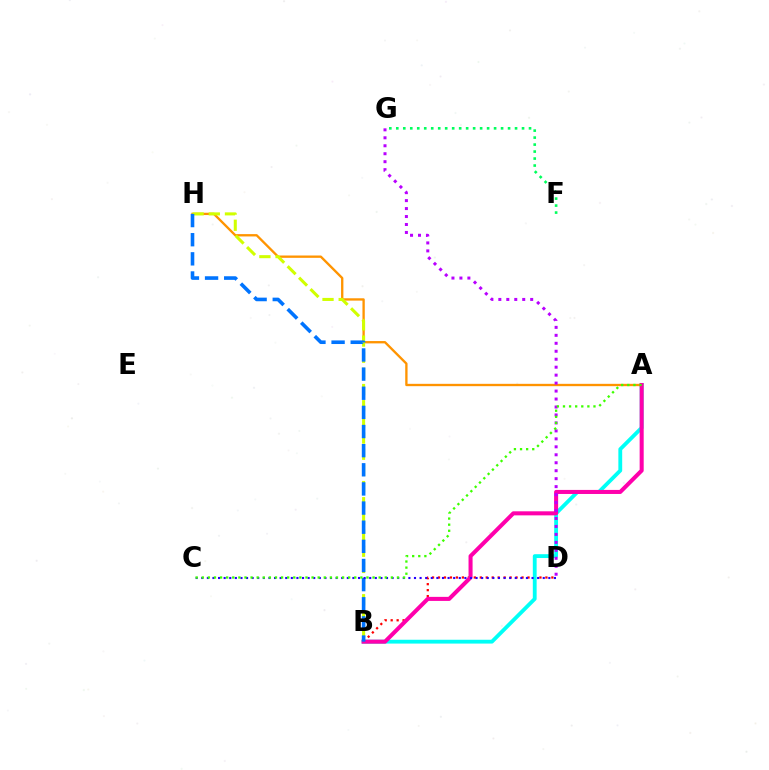{('B', 'D'): [{'color': '#ff0000', 'line_style': 'dotted', 'thickness': 1.62}], ('A', 'B'): [{'color': '#00fff6', 'line_style': 'solid', 'thickness': 2.76}, {'color': '#ff00ac', 'line_style': 'solid', 'thickness': 2.91}], ('A', 'H'): [{'color': '#ff9400', 'line_style': 'solid', 'thickness': 1.68}], ('B', 'H'): [{'color': '#d1ff00', 'line_style': 'dashed', 'thickness': 2.2}, {'color': '#0074ff', 'line_style': 'dashed', 'thickness': 2.6}], ('D', 'G'): [{'color': '#b900ff', 'line_style': 'dotted', 'thickness': 2.16}], ('C', 'D'): [{'color': '#2500ff', 'line_style': 'dotted', 'thickness': 1.52}], ('A', 'C'): [{'color': '#3dff00', 'line_style': 'dotted', 'thickness': 1.66}], ('F', 'G'): [{'color': '#00ff5c', 'line_style': 'dotted', 'thickness': 1.9}]}